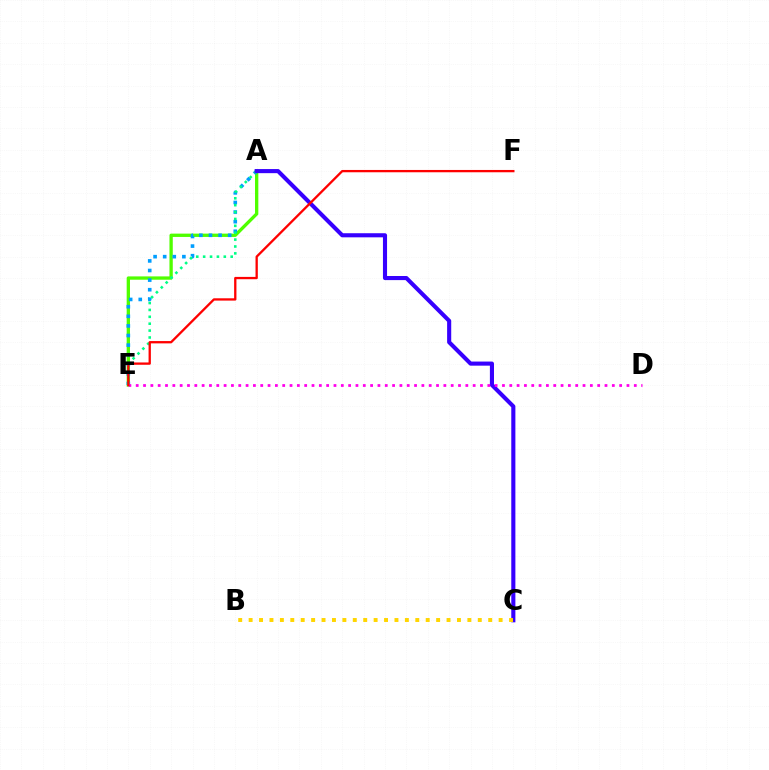{('A', 'E'): [{'color': '#4fff00', 'line_style': 'solid', 'thickness': 2.39}, {'color': '#009eff', 'line_style': 'dotted', 'thickness': 2.61}, {'color': '#00ff86', 'line_style': 'dotted', 'thickness': 1.87}], ('A', 'C'): [{'color': '#3700ff', 'line_style': 'solid', 'thickness': 2.95}], ('B', 'C'): [{'color': '#ffd500', 'line_style': 'dotted', 'thickness': 2.83}], ('D', 'E'): [{'color': '#ff00ed', 'line_style': 'dotted', 'thickness': 1.99}], ('E', 'F'): [{'color': '#ff0000', 'line_style': 'solid', 'thickness': 1.66}]}